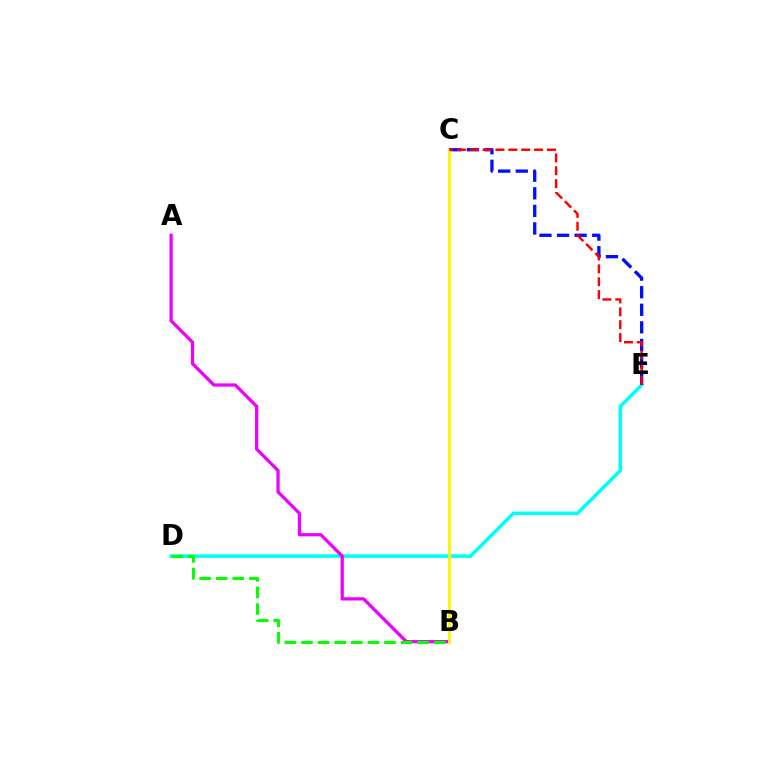{('D', 'E'): [{'color': '#00fff6', 'line_style': 'solid', 'thickness': 2.55}], ('A', 'B'): [{'color': '#ee00ff', 'line_style': 'solid', 'thickness': 2.34}], ('C', 'E'): [{'color': '#0010ff', 'line_style': 'dashed', 'thickness': 2.39}, {'color': '#ff0000', 'line_style': 'dashed', 'thickness': 1.75}], ('B', 'C'): [{'color': '#fcf500', 'line_style': 'solid', 'thickness': 2.05}], ('B', 'D'): [{'color': '#08ff00', 'line_style': 'dashed', 'thickness': 2.25}]}